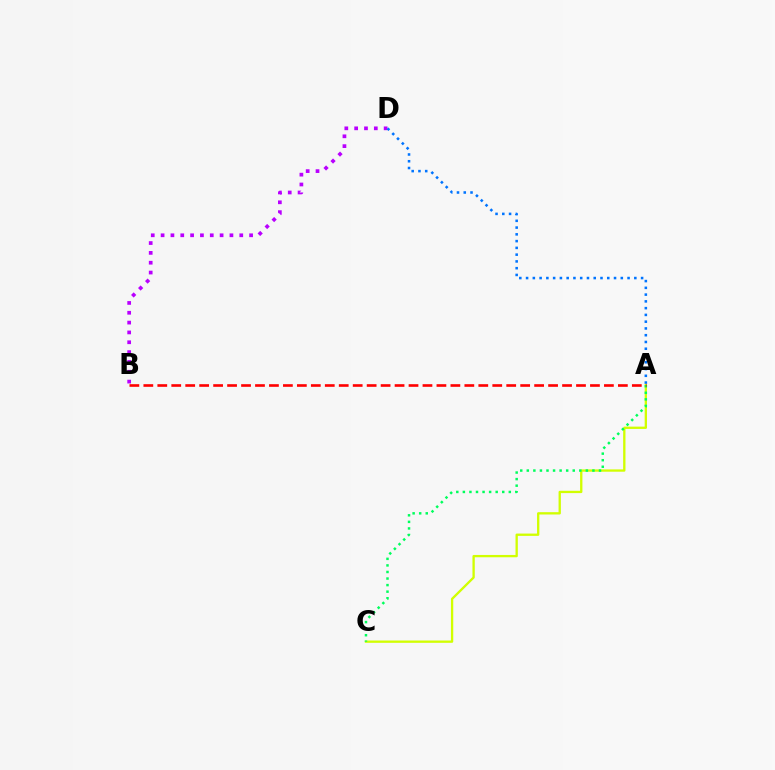{('A', 'C'): [{'color': '#d1ff00', 'line_style': 'solid', 'thickness': 1.67}, {'color': '#00ff5c', 'line_style': 'dotted', 'thickness': 1.78}], ('B', 'D'): [{'color': '#b900ff', 'line_style': 'dotted', 'thickness': 2.67}], ('A', 'D'): [{'color': '#0074ff', 'line_style': 'dotted', 'thickness': 1.84}], ('A', 'B'): [{'color': '#ff0000', 'line_style': 'dashed', 'thickness': 1.9}]}